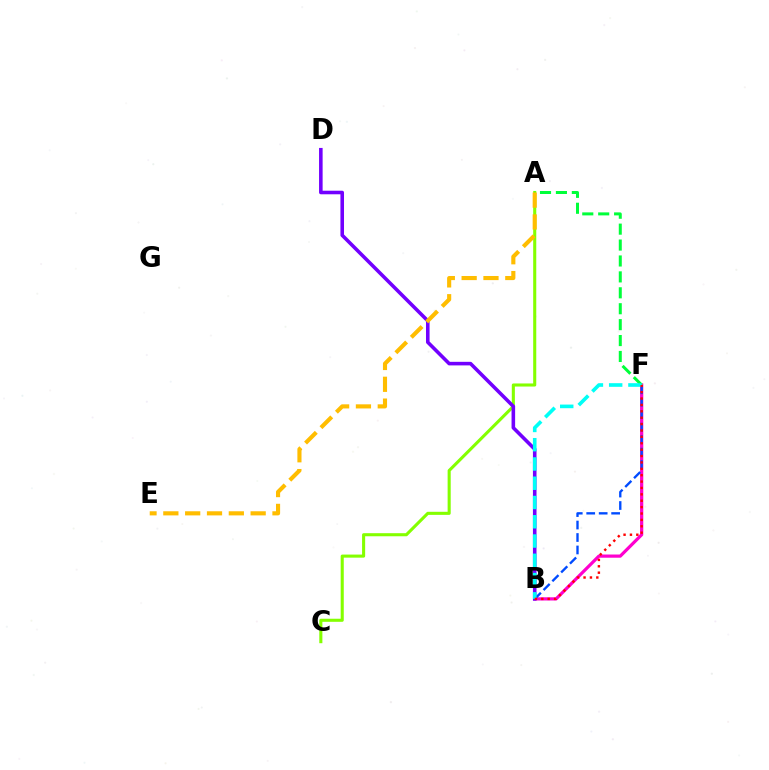{('B', 'F'): [{'color': '#ff00cf', 'line_style': 'solid', 'thickness': 2.31}, {'color': '#004bff', 'line_style': 'dashed', 'thickness': 1.69}, {'color': '#00fff6', 'line_style': 'dashed', 'thickness': 2.62}, {'color': '#ff0000', 'line_style': 'dotted', 'thickness': 1.74}], ('A', 'C'): [{'color': '#84ff00', 'line_style': 'solid', 'thickness': 2.22}], ('A', 'F'): [{'color': '#00ff39', 'line_style': 'dashed', 'thickness': 2.16}], ('B', 'D'): [{'color': '#7200ff', 'line_style': 'solid', 'thickness': 2.57}], ('A', 'E'): [{'color': '#ffbd00', 'line_style': 'dashed', 'thickness': 2.97}]}